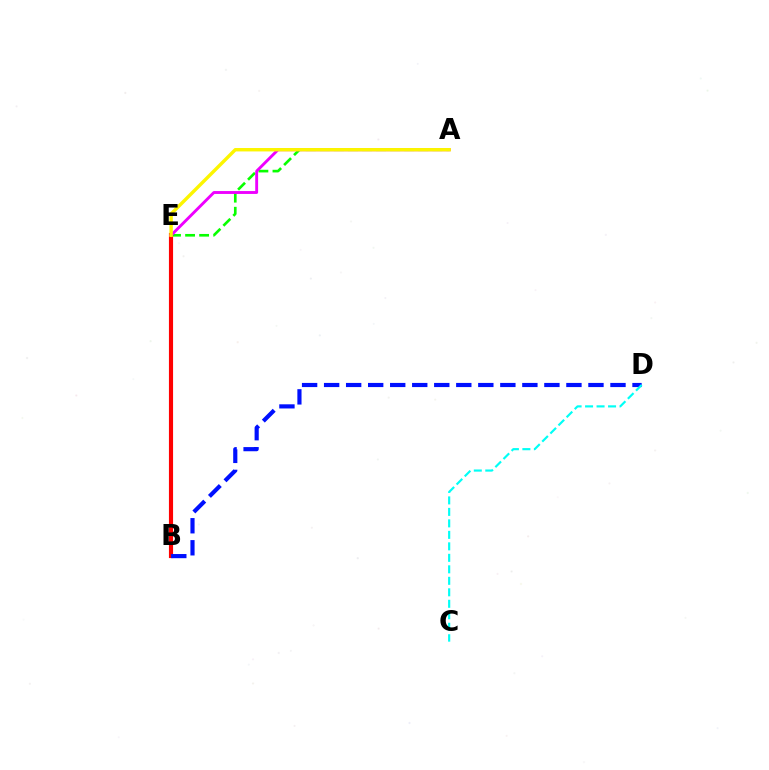{('A', 'E'): [{'color': '#08ff00', 'line_style': 'dashed', 'thickness': 1.91}, {'color': '#ee00ff', 'line_style': 'solid', 'thickness': 2.08}, {'color': '#fcf500', 'line_style': 'solid', 'thickness': 2.46}], ('B', 'E'): [{'color': '#ff0000', 'line_style': 'solid', 'thickness': 2.98}], ('B', 'D'): [{'color': '#0010ff', 'line_style': 'dashed', 'thickness': 2.99}], ('C', 'D'): [{'color': '#00fff6', 'line_style': 'dashed', 'thickness': 1.56}]}